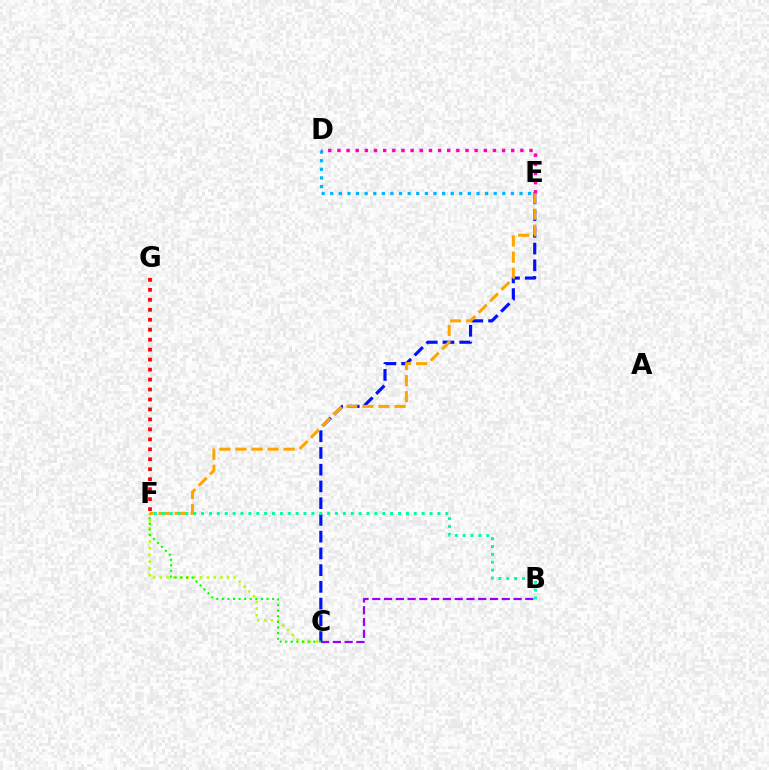{('B', 'C'): [{'color': '#9b00ff', 'line_style': 'dashed', 'thickness': 1.6}], ('C', 'F'): [{'color': '#b3ff00', 'line_style': 'dotted', 'thickness': 1.83}, {'color': '#08ff00', 'line_style': 'dotted', 'thickness': 1.52}], ('C', 'E'): [{'color': '#0010ff', 'line_style': 'dashed', 'thickness': 2.27}], ('E', 'F'): [{'color': '#ffa500', 'line_style': 'dashed', 'thickness': 2.18}], ('D', 'E'): [{'color': '#00b5ff', 'line_style': 'dotted', 'thickness': 2.34}, {'color': '#ff00bd', 'line_style': 'dotted', 'thickness': 2.49}], ('B', 'F'): [{'color': '#00ff9d', 'line_style': 'dotted', 'thickness': 2.14}], ('F', 'G'): [{'color': '#ff0000', 'line_style': 'dotted', 'thickness': 2.71}]}